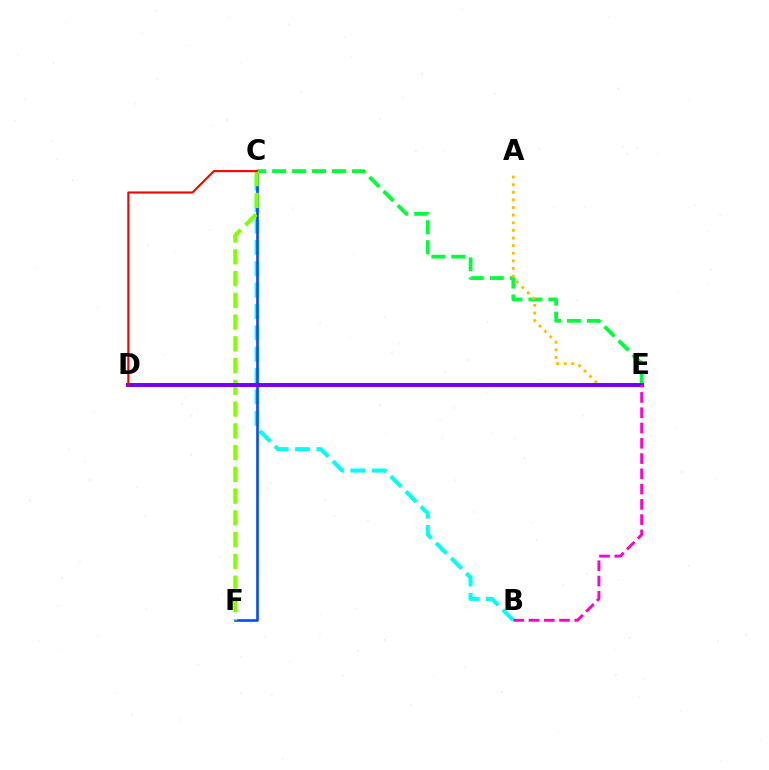{('B', 'C'): [{'color': '#00fff6', 'line_style': 'dashed', 'thickness': 2.9}], ('C', 'F'): [{'color': '#004bff', 'line_style': 'solid', 'thickness': 1.87}, {'color': '#84ff00', 'line_style': 'dashed', 'thickness': 2.95}], ('C', 'E'): [{'color': '#00ff39', 'line_style': 'dashed', 'thickness': 2.71}], ('A', 'E'): [{'color': '#ffbd00', 'line_style': 'dotted', 'thickness': 2.07}], ('D', 'E'): [{'color': '#7200ff', 'line_style': 'solid', 'thickness': 2.83}], ('C', 'D'): [{'color': '#ff0000', 'line_style': 'solid', 'thickness': 1.52}], ('B', 'E'): [{'color': '#ff00cf', 'line_style': 'dashed', 'thickness': 2.08}]}